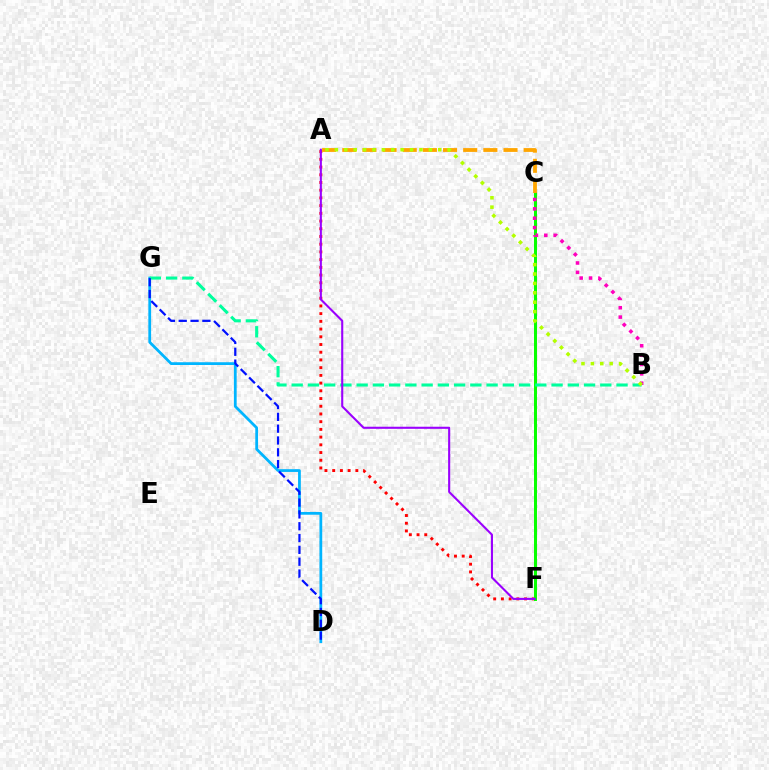{('D', 'G'): [{'color': '#00b5ff', 'line_style': 'solid', 'thickness': 1.99}, {'color': '#0010ff', 'line_style': 'dashed', 'thickness': 1.61}], ('A', 'F'): [{'color': '#ff0000', 'line_style': 'dotted', 'thickness': 2.1}, {'color': '#9b00ff', 'line_style': 'solid', 'thickness': 1.51}], ('C', 'F'): [{'color': '#08ff00', 'line_style': 'solid', 'thickness': 2.16}], ('B', 'G'): [{'color': '#00ff9d', 'line_style': 'dashed', 'thickness': 2.21}], ('A', 'C'): [{'color': '#ffa500', 'line_style': 'dashed', 'thickness': 2.74}], ('B', 'C'): [{'color': '#ff00bd', 'line_style': 'dotted', 'thickness': 2.55}], ('A', 'B'): [{'color': '#b3ff00', 'line_style': 'dotted', 'thickness': 2.55}]}